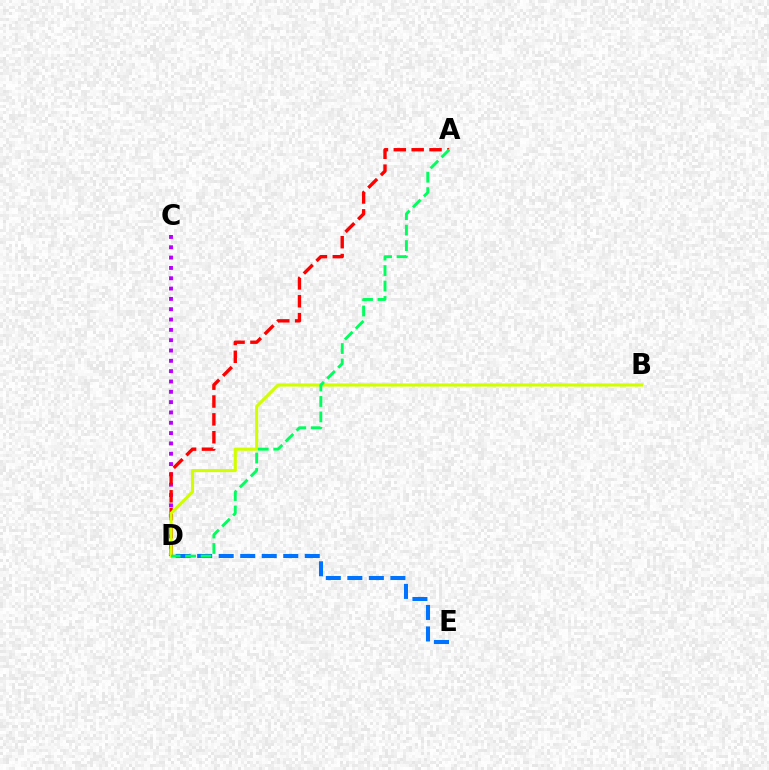{('D', 'E'): [{'color': '#0074ff', 'line_style': 'dashed', 'thickness': 2.92}], ('C', 'D'): [{'color': '#b900ff', 'line_style': 'dotted', 'thickness': 2.8}], ('A', 'D'): [{'color': '#ff0000', 'line_style': 'dashed', 'thickness': 2.43}, {'color': '#00ff5c', 'line_style': 'dashed', 'thickness': 2.1}], ('B', 'D'): [{'color': '#d1ff00', 'line_style': 'solid', 'thickness': 2.26}]}